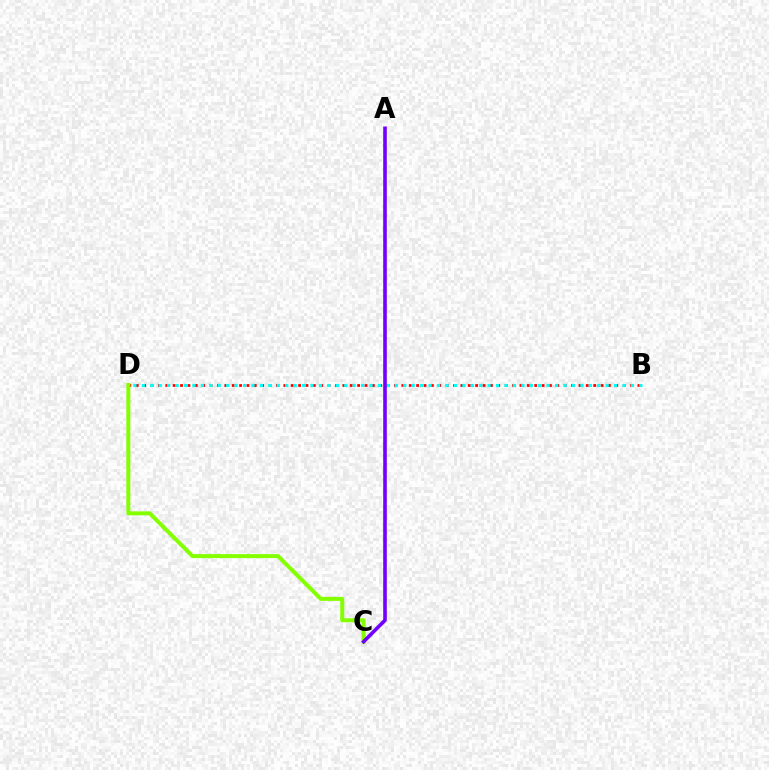{('B', 'D'): [{'color': '#ff0000', 'line_style': 'dotted', 'thickness': 2.0}, {'color': '#00fff6', 'line_style': 'dotted', 'thickness': 2.29}], ('C', 'D'): [{'color': '#84ff00', 'line_style': 'solid', 'thickness': 2.87}], ('A', 'C'): [{'color': '#7200ff', 'line_style': 'solid', 'thickness': 2.6}]}